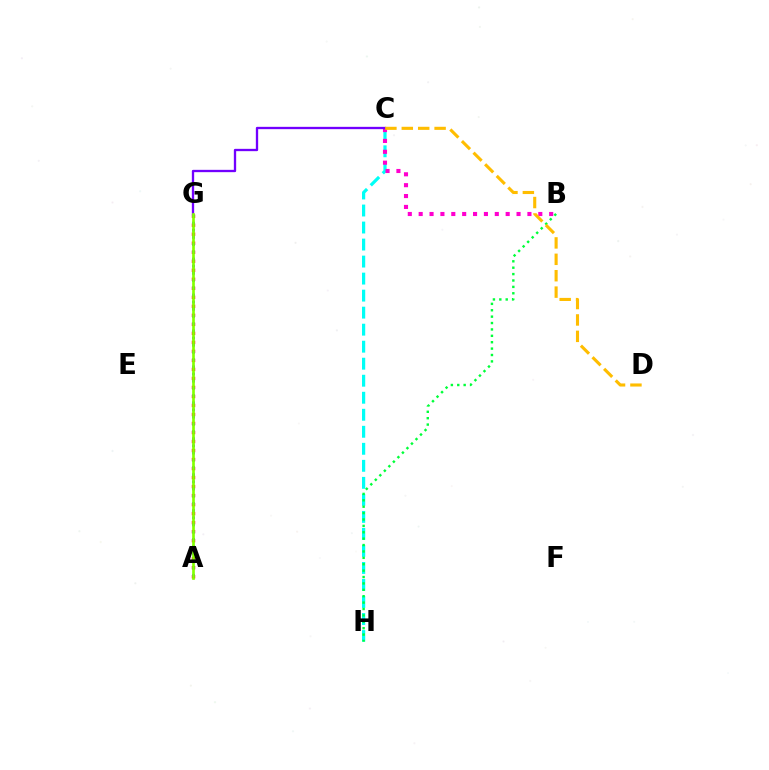{('C', 'H'): [{'color': '#00fff6', 'line_style': 'dashed', 'thickness': 2.31}], ('A', 'G'): [{'color': '#ff0000', 'line_style': 'dotted', 'thickness': 2.45}, {'color': '#004bff', 'line_style': 'dotted', 'thickness': 1.95}, {'color': '#84ff00', 'line_style': 'solid', 'thickness': 1.93}], ('B', 'C'): [{'color': '#ff00cf', 'line_style': 'dotted', 'thickness': 2.95}], ('C', 'G'): [{'color': '#7200ff', 'line_style': 'solid', 'thickness': 1.67}], ('B', 'H'): [{'color': '#00ff39', 'line_style': 'dotted', 'thickness': 1.74}], ('C', 'D'): [{'color': '#ffbd00', 'line_style': 'dashed', 'thickness': 2.23}]}